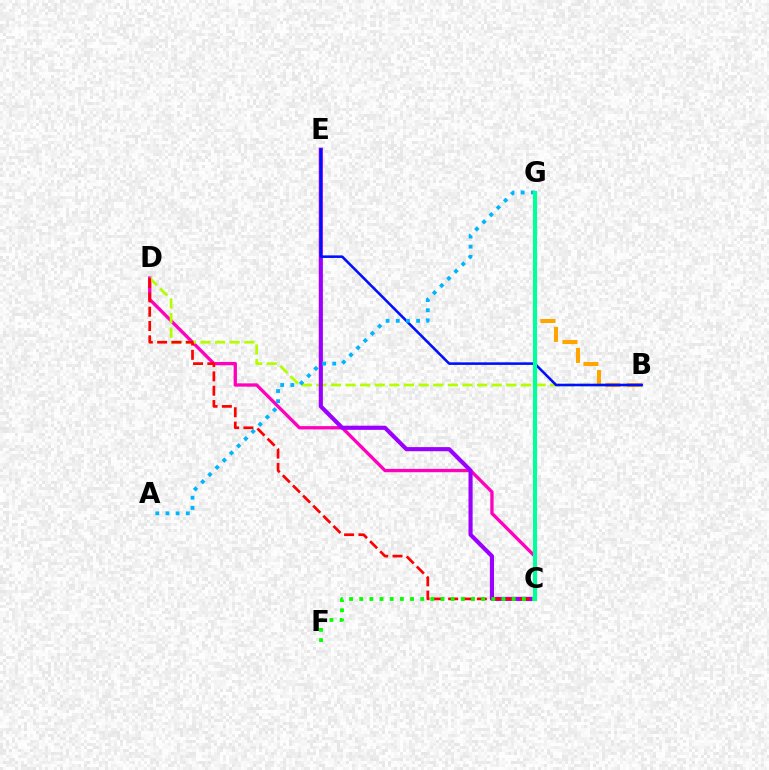{('C', 'D'): [{'color': '#ff00bd', 'line_style': 'solid', 'thickness': 2.38}, {'color': '#ff0000', 'line_style': 'dashed', 'thickness': 1.95}], ('B', 'D'): [{'color': '#b3ff00', 'line_style': 'dashed', 'thickness': 1.99}], ('B', 'G'): [{'color': '#ffa500', 'line_style': 'dashed', 'thickness': 2.92}], ('C', 'E'): [{'color': '#9b00ff', 'line_style': 'solid', 'thickness': 2.97}], ('B', 'E'): [{'color': '#0010ff', 'line_style': 'solid', 'thickness': 1.86}], ('A', 'G'): [{'color': '#00b5ff', 'line_style': 'dotted', 'thickness': 2.76}], ('C', 'F'): [{'color': '#08ff00', 'line_style': 'dotted', 'thickness': 2.76}], ('C', 'G'): [{'color': '#00ff9d', 'line_style': 'solid', 'thickness': 2.94}]}